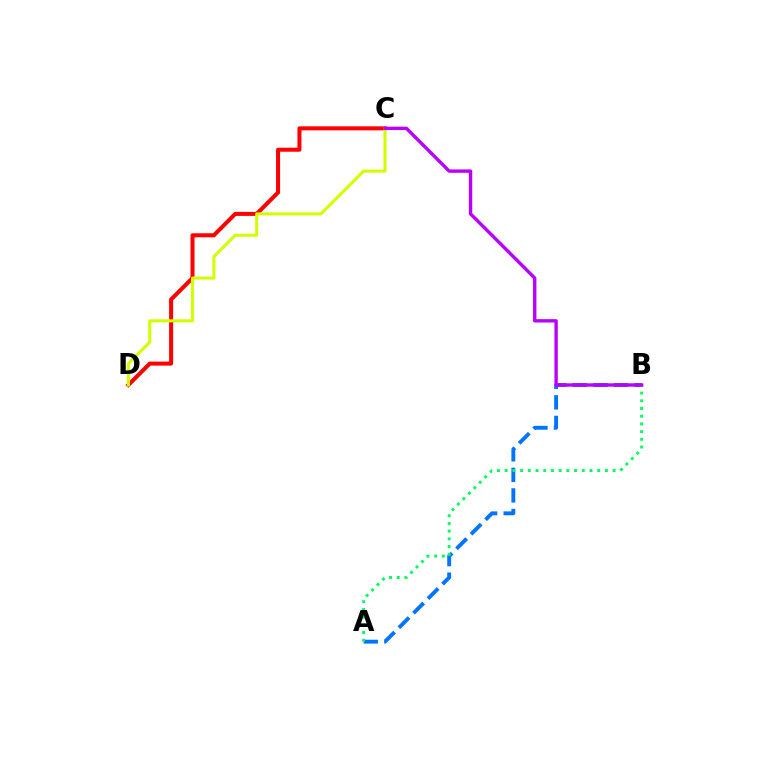{('C', 'D'): [{'color': '#ff0000', 'line_style': 'solid', 'thickness': 2.9}, {'color': '#d1ff00', 'line_style': 'solid', 'thickness': 2.19}], ('A', 'B'): [{'color': '#0074ff', 'line_style': 'dashed', 'thickness': 2.79}, {'color': '#00ff5c', 'line_style': 'dotted', 'thickness': 2.09}], ('B', 'C'): [{'color': '#b900ff', 'line_style': 'solid', 'thickness': 2.43}]}